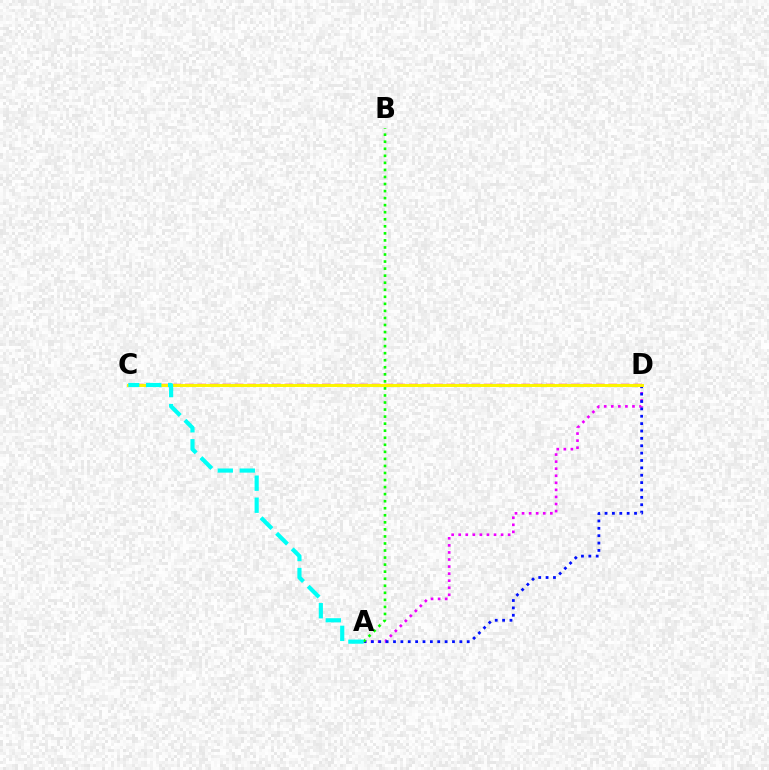{('A', 'D'): [{'color': '#ee00ff', 'line_style': 'dotted', 'thickness': 1.92}, {'color': '#0010ff', 'line_style': 'dotted', 'thickness': 2.0}], ('C', 'D'): [{'color': '#ff0000', 'line_style': 'dashed', 'thickness': 1.69}, {'color': '#fcf500', 'line_style': 'solid', 'thickness': 2.13}], ('A', 'B'): [{'color': '#08ff00', 'line_style': 'dotted', 'thickness': 1.91}], ('A', 'C'): [{'color': '#00fff6', 'line_style': 'dashed', 'thickness': 2.99}]}